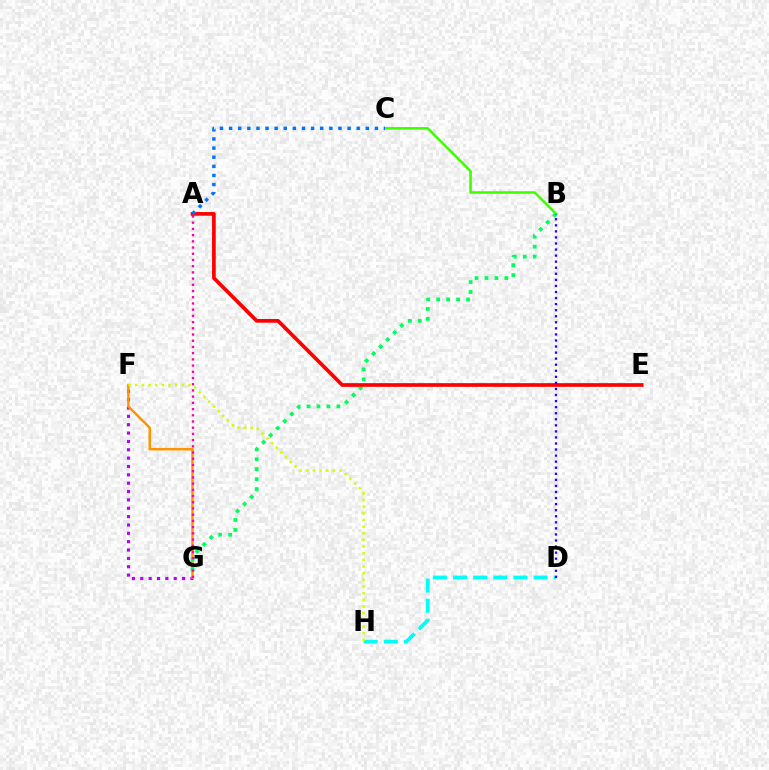{('F', 'G'): [{'color': '#b900ff', 'line_style': 'dotted', 'thickness': 2.27}, {'color': '#ff9400', 'line_style': 'solid', 'thickness': 1.79}], ('D', 'H'): [{'color': '#00fff6', 'line_style': 'dashed', 'thickness': 2.74}], ('B', 'C'): [{'color': '#3dff00', 'line_style': 'solid', 'thickness': 1.84}], ('B', 'G'): [{'color': '#00ff5c', 'line_style': 'dotted', 'thickness': 2.7}], ('A', 'G'): [{'color': '#ff00ac', 'line_style': 'dotted', 'thickness': 1.69}], ('A', 'E'): [{'color': '#ff0000', 'line_style': 'solid', 'thickness': 2.66}], ('B', 'D'): [{'color': '#2500ff', 'line_style': 'dotted', 'thickness': 1.65}], ('F', 'H'): [{'color': '#d1ff00', 'line_style': 'dotted', 'thickness': 1.81}], ('A', 'C'): [{'color': '#0074ff', 'line_style': 'dotted', 'thickness': 2.48}]}